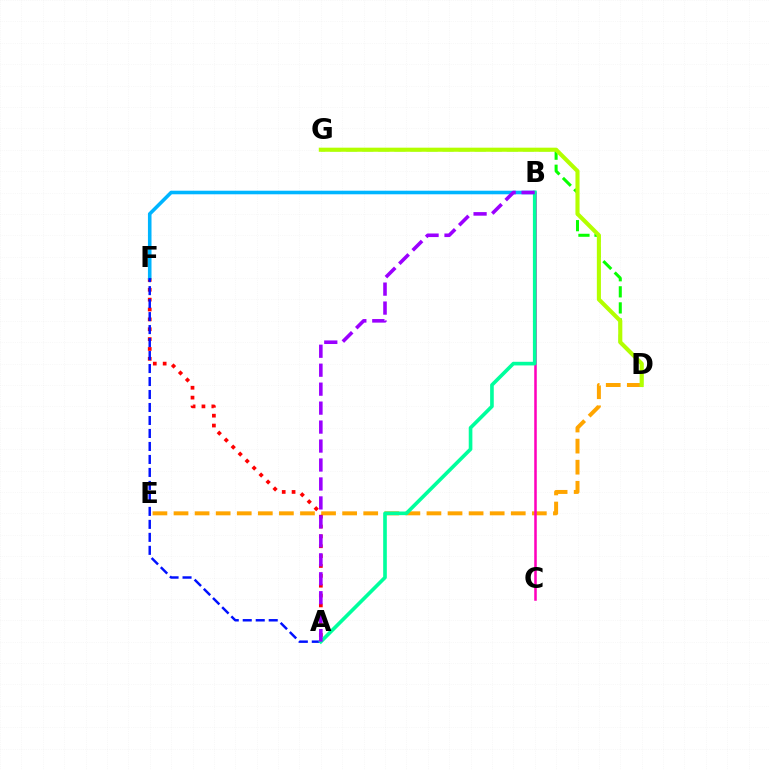{('D', 'E'): [{'color': '#ffa500', 'line_style': 'dashed', 'thickness': 2.86}], ('A', 'F'): [{'color': '#ff0000', 'line_style': 'dotted', 'thickness': 2.68}, {'color': '#0010ff', 'line_style': 'dashed', 'thickness': 1.76}], ('D', 'G'): [{'color': '#08ff00', 'line_style': 'dashed', 'thickness': 2.18}, {'color': '#b3ff00', 'line_style': 'solid', 'thickness': 2.95}], ('B', 'C'): [{'color': '#ff00bd', 'line_style': 'solid', 'thickness': 1.83}], ('B', 'F'): [{'color': '#00b5ff', 'line_style': 'solid', 'thickness': 2.58}], ('A', 'B'): [{'color': '#00ff9d', 'line_style': 'solid', 'thickness': 2.62}, {'color': '#9b00ff', 'line_style': 'dashed', 'thickness': 2.58}]}